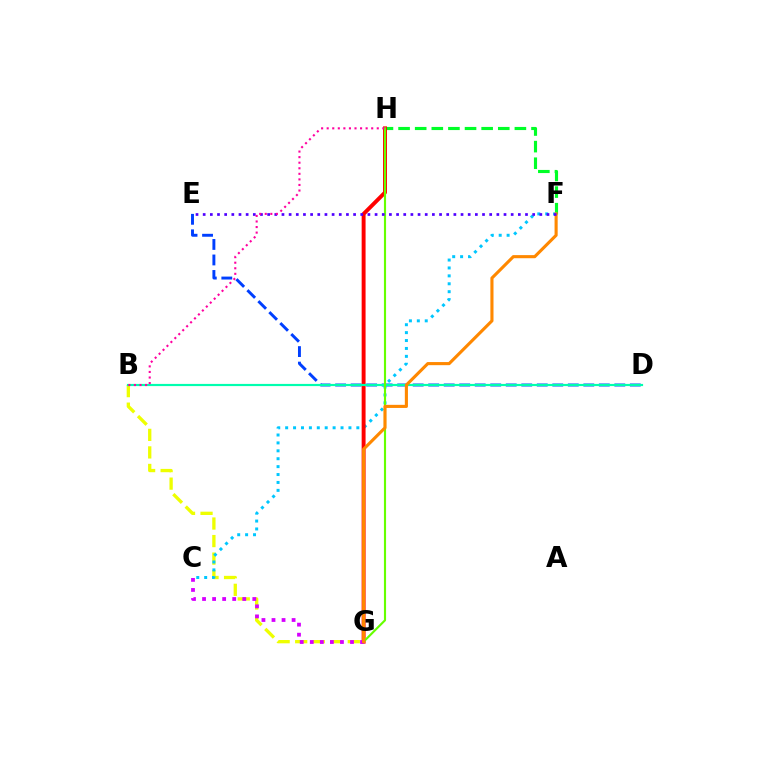{('B', 'G'): [{'color': '#eeff00', 'line_style': 'dashed', 'thickness': 2.38}], ('D', 'E'): [{'color': '#003fff', 'line_style': 'dashed', 'thickness': 2.11}], ('F', 'H'): [{'color': '#00ff27', 'line_style': 'dashed', 'thickness': 2.26}], ('C', 'F'): [{'color': '#00c7ff', 'line_style': 'dotted', 'thickness': 2.15}], ('G', 'H'): [{'color': '#ff0000', 'line_style': 'solid', 'thickness': 2.82}, {'color': '#66ff00', 'line_style': 'solid', 'thickness': 1.54}], ('C', 'G'): [{'color': '#d600ff', 'line_style': 'dotted', 'thickness': 2.73}], ('B', 'D'): [{'color': '#00ffaf', 'line_style': 'solid', 'thickness': 1.57}], ('F', 'G'): [{'color': '#ff8800', 'line_style': 'solid', 'thickness': 2.24}], ('E', 'F'): [{'color': '#4f00ff', 'line_style': 'dotted', 'thickness': 1.95}], ('B', 'H'): [{'color': '#ff00a0', 'line_style': 'dotted', 'thickness': 1.51}]}